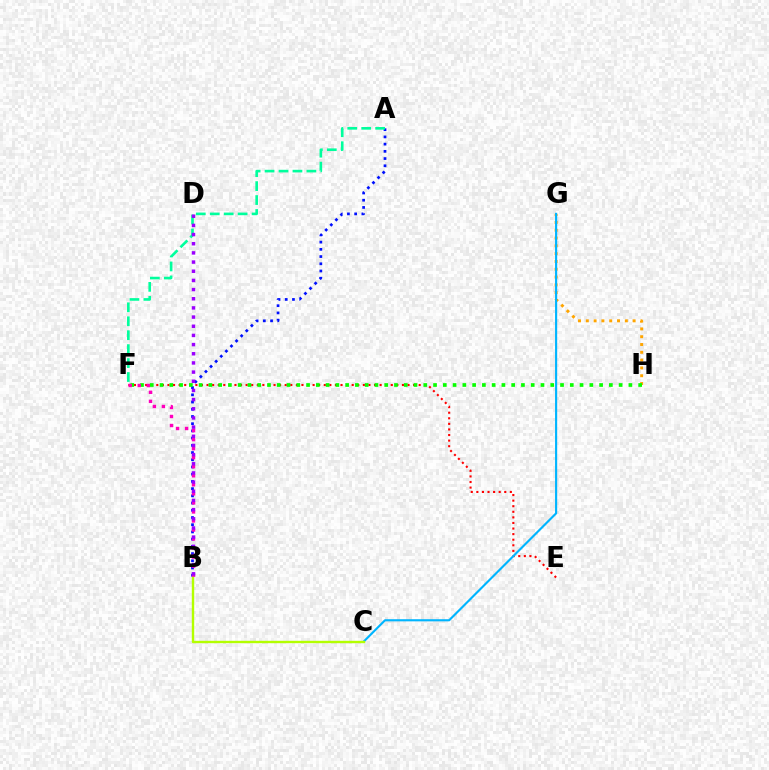{('A', 'B'): [{'color': '#0010ff', 'line_style': 'dotted', 'thickness': 1.96}], ('G', 'H'): [{'color': '#ffa500', 'line_style': 'dotted', 'thickness': 2.12}], ('E', 'F'): [{'color': '#ff0000', 'line_style': 'dotted', 'thickness': 1.52}], ('C', 'G'): [{'color': '#00b5ff', 'line_style': 'solid', 'thickness': 1.54}], ('A', 'F'): [{'color': '#00ff9d', 'line_style': 'dashed', 'thickness': 1.89}], ('F', 'H'): [{'color': '#08ff00', 'line_style': 'dotted', 'thickness': 2.65}], ('B', 'F'): [{'color': '#ff00bd', 'line_style': 'dotted', 'thickness': 2.45}], ('B', 'C'): [{'color': '#b3ff00', 'line_style': 'solid', 'thickness': 1.73}], ('B', 'D'): [{'color': '#9b00ff', 'line_style': 'dotted', 'thickness': 2.49}]}